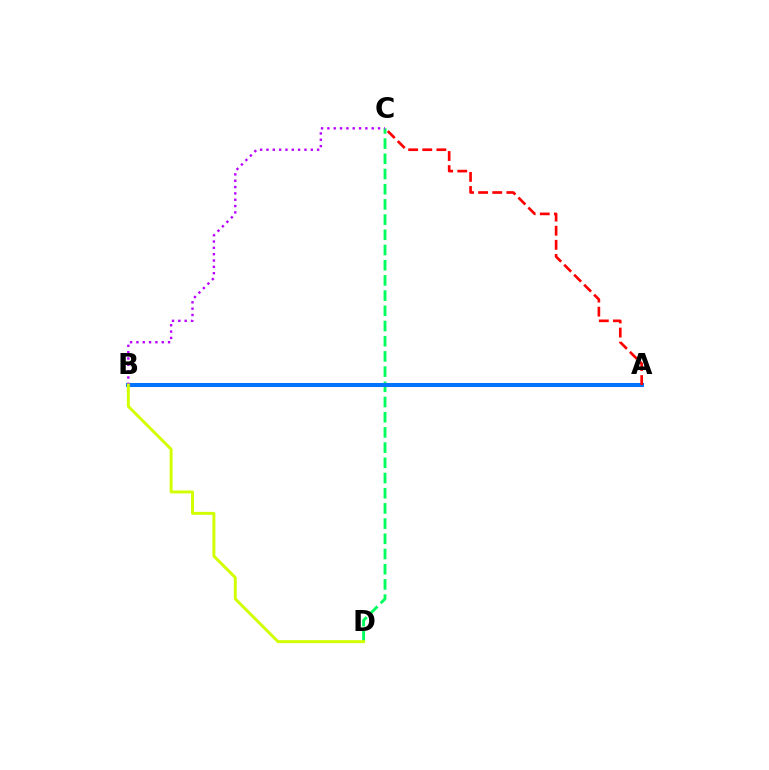{('C', 'D'): [{'color': '#00ff5c', 'line_style': 'dashed', 'thickness': 2.06}], ('A', 'B'): [{'color': '#0074ff', 'line_style': 'solid', 'thickness': 2.92}], ('B', 'C'): [{'color': '#b900ff', 'line_style': 'dotted', 'thickness': 1.72}], ('B', 'D'): [{'color': '#d1ff00', 'line_style': 'solid', 'thickness': 2.12}], ('A', 'C'): [{'color': '#ff0000', 'line_style': 'dashed', 'thickness': 1.91}]}